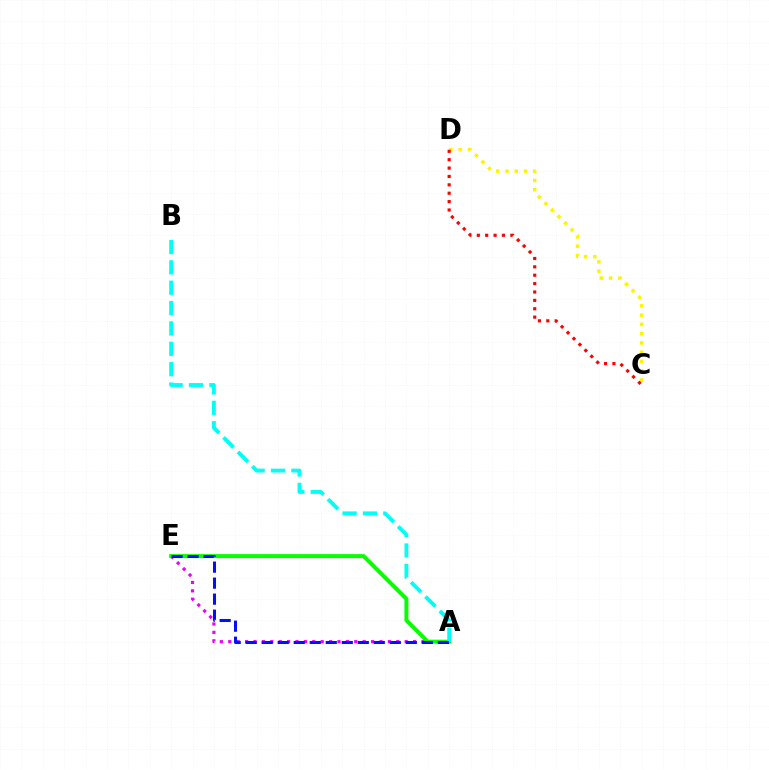{('C', 'D'): [{'color': '#fcf500', 'line_style': 'dotted', 'thickness': 2.52}, {'color': '#ff0000', 'line_style': 'dotted', 'thickness': 2.28}], ('A', 'E'): [{'color': '#ee00ff', 'line_style': 'dotted', 'thickness': 2.28}, {'color': '#08ff00', 'line_style': 'solid', 'thickness': 2.87}, {'color': '#0010ff', 'line_style': 'dashed', 'thickness': 2.18}], ('A', 'B'): [{'color': '#00fff6', 'line_style': 'dashed', 'thickness': 2.77}]}